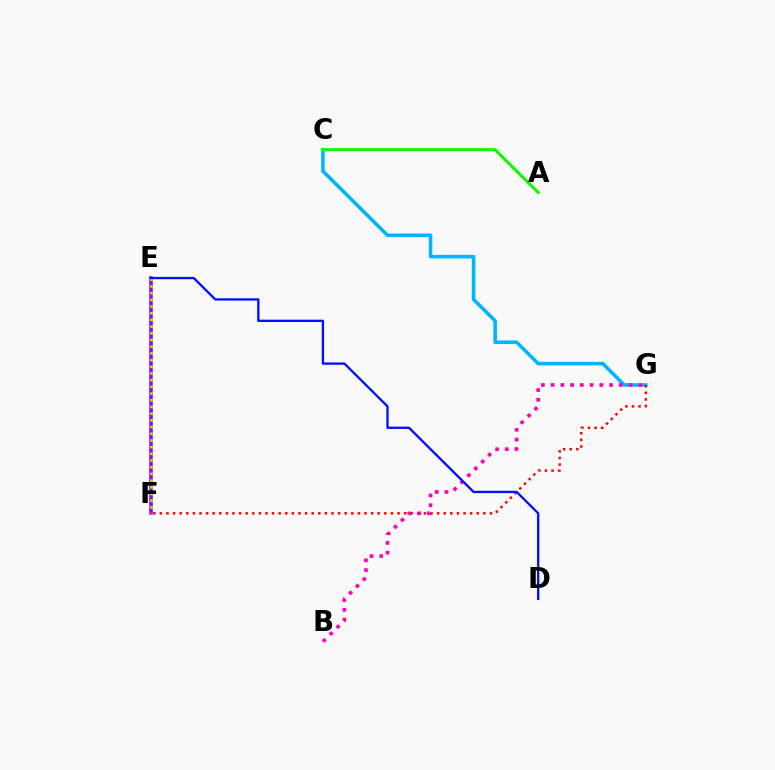{('E', 'F'): [{'color': '#00ff9d', 'line_style': 'dotted', 'thickness': 1.99}, {'color': '#9b00ff', 'line_style': 'solid', 'thickness': 2.52}, {'color': '#b3ff00', 'line_style': 'dotted', 'thickness': 1.82}], ('A', 'C'): [{'color': '#ffa500', 'line_style': 'solid', 'thickness': 1.72}, {'color': '#08ff00', 'line_style': 'solid', 'thickness': 2.15}], ('C', 'G'): [{'color': '#00b5ff', 'line_style': 'solid', 'thickness': 2.56}], ('F', 'G'): [{'color': '#ff0000', 'line_style': 'dotted', 'thickness': 1.79}], ('B', 'G'): [{'color': '#ff00bd', 'line_style': 'dotted', 'thickness': 2.65}], ('D', 'E'): [{'color': '#0010ff', 'line_style': 'solid', 'thickness': 1.67}]}